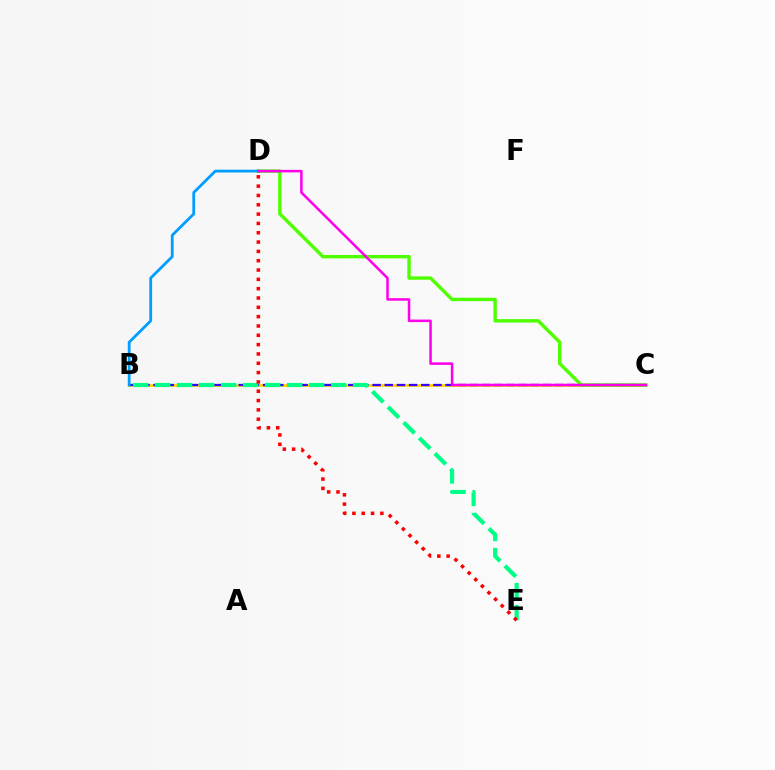{('B', 'C'): [{'color': '#ffd500', 'line_style': 'solid', 'thickness': 1.97}, {'color': '#3700ff', 'line_style': 'dashed', 'thickness': 1.65}], ('B', 'E'): [{'color': '#00ff86', 'line_style': 'dashed', 'thickness': 2.99}], ('C', 'D'): [{'color': '#4fff00', 'line_style': 'solid', 'thickness': 2.45}, {'color': '#ff00ed', 'line_style': 'solid', 'thickness': 1.82}], ('B', 'D'): [{'color': '#009eff', 'line_style': 'solid', 'thickness': 2.02}], ('D', 'E'): [{'color': '#ff0000', 'line_style': 'dotted', 'thickness': 2.53}]}